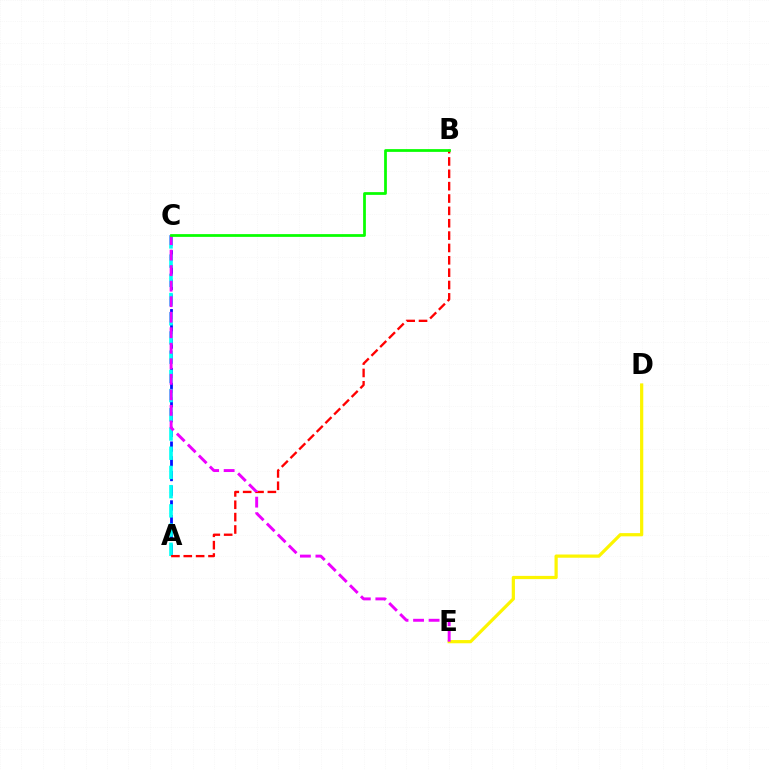{('A', 'C'): [{'color': '#0010ff', 'line_style': 'dashed', 'thickness': 2.0}, {'color': '#00fff6', 'line_style': 'dashed', 'thickness': 2.61}], ('D', 'E'): [{'color': '#fcf500', 'line_style': 'solid', 'thickness': 2.32}], ('A', 'B'): [{'color': '#ff0000', 'line_style': 'dashed', 'thickness': 1.68}], ('C', 'E'): [{'color': '#ee00ff', 'line_style': 'dashed', 'thickness': 2.11}], ('B', 'C'): [{'color': '#08ff00', 'line_style': 'solid', 'thickness': 1.98}]}